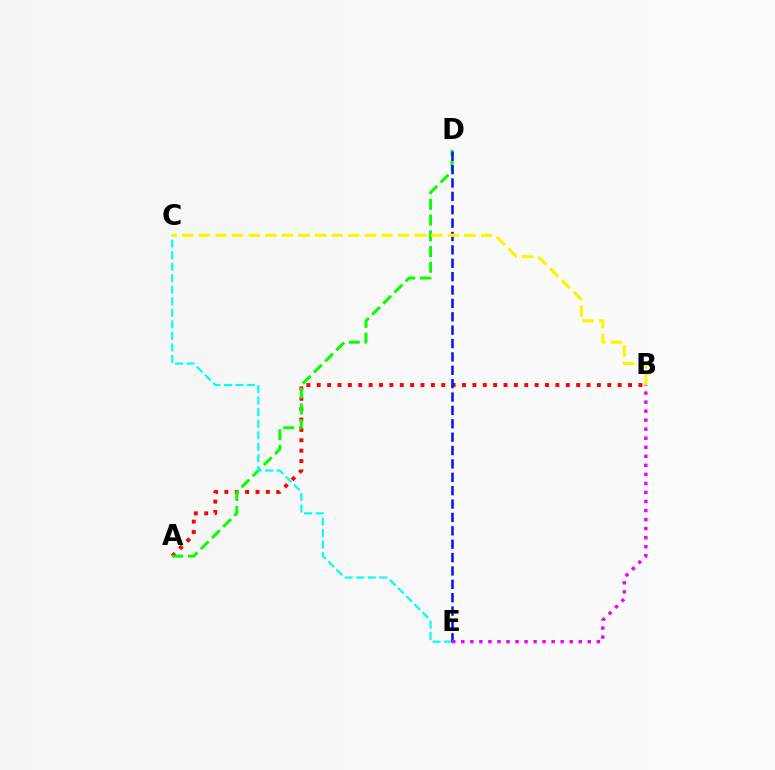{('A', 'B'): [{'color': '#ff0000', 'line_style': 'dotted', 'thickness': 2.82}], ('A', 'D'): [{'color': '#08ff00', 'line_style': 'dashed', 'thickness': 2.14}], ('C', 'E'): [{'color': '#00fff6', 'line_style': 'dashed', 'thickness': 1.57}], ('D', 'E'): [{'color': '#0010ff', 'line_style': 'dashed', 'thickness': 1.82}], ('B', 'C'): [{'color': '#fcf500', 'line_style': 'dashed', 'thickness': 2.25}], ('B', 'E'): [{'color': '#ee00ff', 'line_style': 'dotted', 'thickness': 2.45}]}